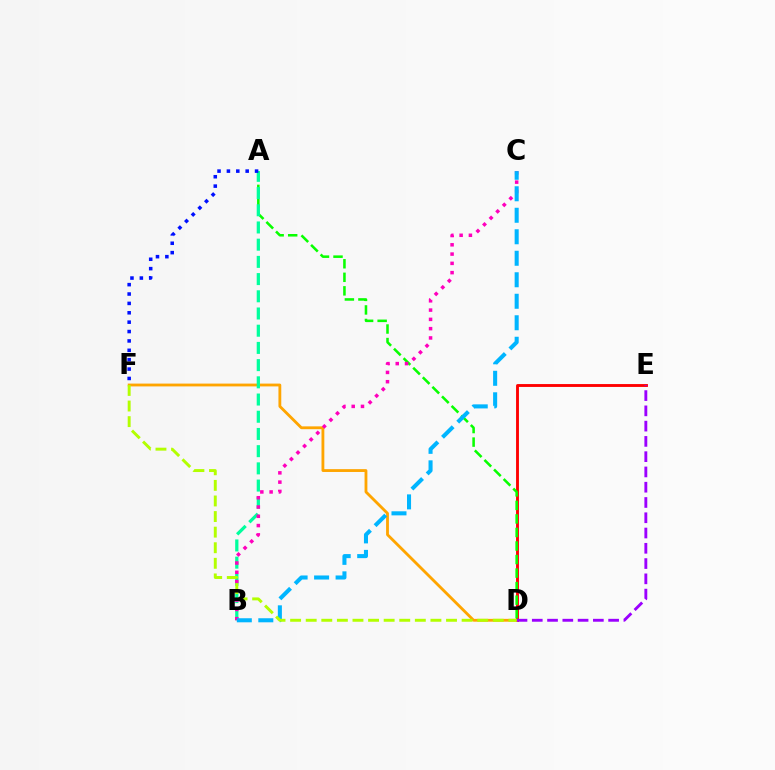{('D', 'E'): [{'color': '#ff0000', 'line_style': 'solid', 'thickness': 2.07}, {'color': '#9b00ff', 'line_style': 'dashed', 'thickness': 2.07}], ('D', 'F'): [{'color': '#ffa500', 'line_style': 'solid', 'thickness': 2.03}, {'color': '#b3ff00', 'line_style': 'dashed', 'thickness': 2.12}], ('A', 'D'): [{'color': '#08ff00', 'line_style': 'dashed', 'thickness': 1.84}], ('A', 'B'): [{'color': '#00ff9d', 'line_style': 'dashed', 'thickness': 2.34}], ('B', 'C'): [{'color': '#ff00bd', 'line_style': 'dotted', 'thickness': 2.52}, {'color': '#00b5ff', 'line_style': 'dashed', 'thickness': 2.92}], ('A', 'F'): [{'color': '#0010ff', 'line_style': 'dotted', 'thickness': 2.55}]}